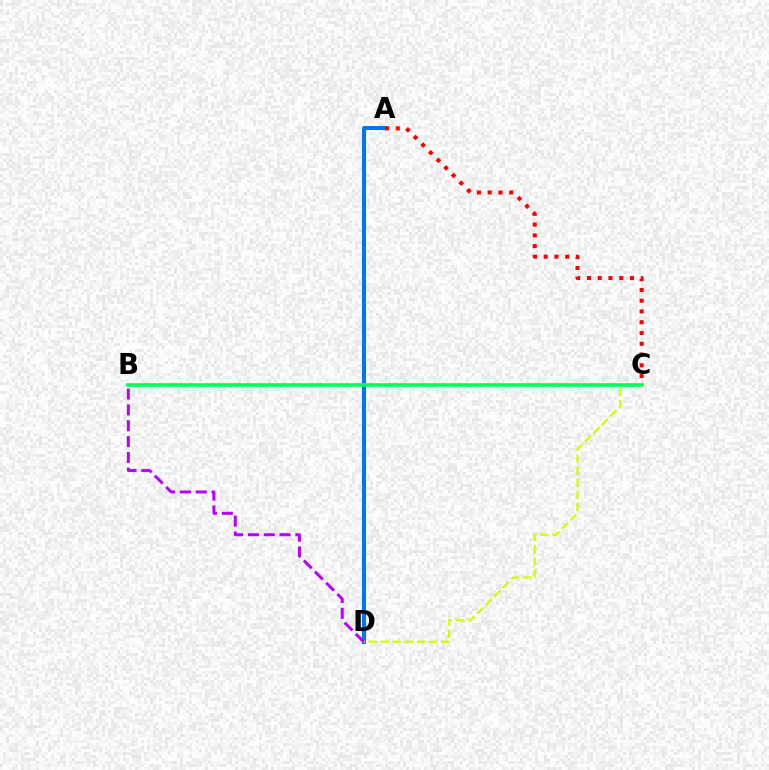{('A', 'D'): [{'color': '#0074ff', 'line_style': 'solid', 'thickness': 2.89}], ('C', 'D'): [{'color': '#d1ff00', 'line_style': 'dashed', 'thickness': 1.64}], ('A', 'C'): [{'color': '#ff0000', 'line_style': 'dotted', 'thickness': 2.93}], ('B', 'C'): [{'color': '#00ff5c', 'line_style': 'solid', 'thickness': 2.6}], ('B', 'D'): [{'color': '#b900ff', 'line_style': 'dashed', 'thickness': 2.15}]}